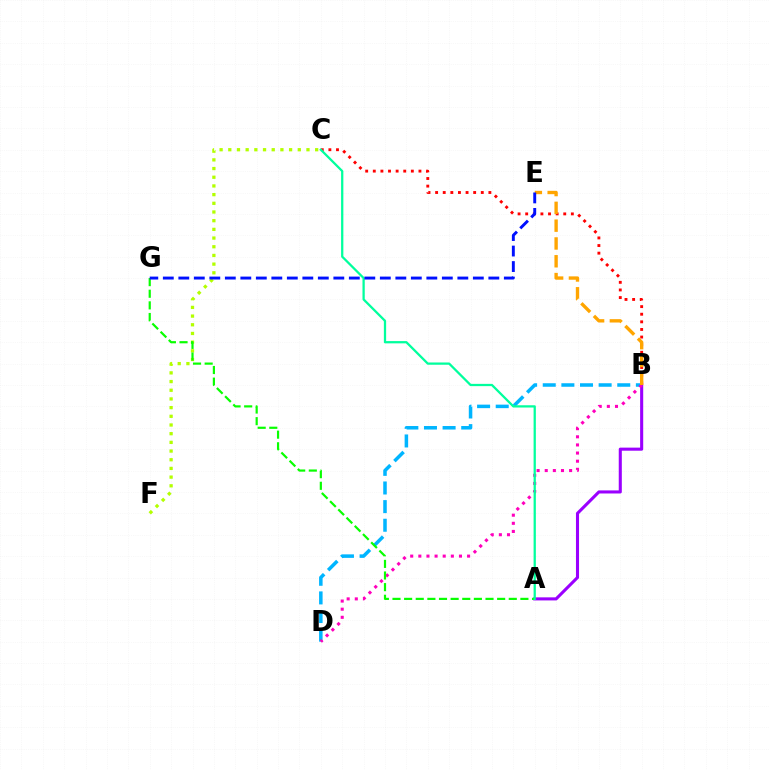{('A', 'B'): [{'color': '#9b00ff', 'line_style': 'solid', 'thickness': 2.21}], ('B', 'C'): [{'color': '#ff0000', 'line_style': 'dotted', 'thickness': 2.07}], ('B', 'D'): [{'color': '#00b5ff', 'line_style': 'dashed', 'thickness': 2.53}, {'color': '#ff00bd', 'line_style': 'dotted', 'thickness': 2.21}], ('C', 'F'): [{'color': '#b3ff00', 'line_style': 'dotted', 'thickness': 2.36}], ('A', 'G'): [{'color': '#08ff00', 'line_style': 'dashed', 'thickness': 1.58}], ('B', 'E'): [{'color': '#ffa500', 'line_style': 'dashed', 'thickness': 2.42}], ('A', 'C'): [{'color': '#00ff9d', 'line_style': 'solid', 'thickness': 1.63}], ('E', 'G'): [{'color': '#0010ff', 'line_style': 'dashed', 'thickness': 2.11}]}